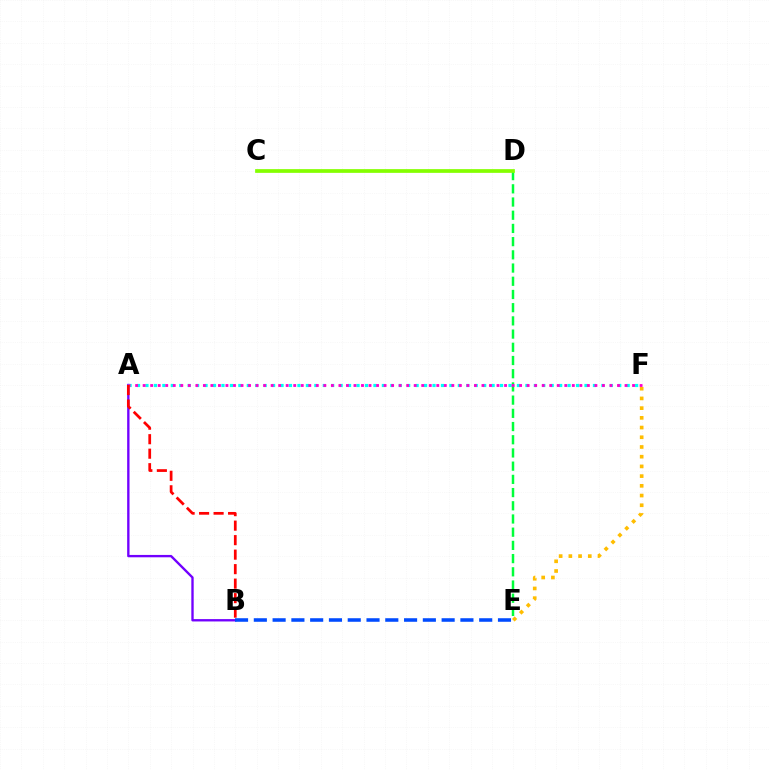{('D', 'E'): [{'color': '#00ff39', 'line_style': 'dashed', 'thickness': 1.79}], ('C', 'D'): [{'color': '#84ff00', 'line_style': 'solid', 'thickness': 2.68}], ('A', 'B'): [{'color': '#7200ff', 'line_style': 'solid', 'thickness': 1.7}, {'color': '#ff0000', 'line_style': 'dashed', 'thickness': 1.97}], ('A', 'F'): [{'color': '#00fff6', 'line_style': 'dotted', 'thickness': 2.29}, {'color': '#ff00cf', 'line_style': 'dotted', 'thickness': 2.05}], ('E', 'F'): [{'color': '#ffbd00', 'line_style': 'dotted', 'thickness': 2.64}], ('B', 'E'): [{'color': '#004bff', 'line_style': 'dashed', 'thickness': 2.55}]}